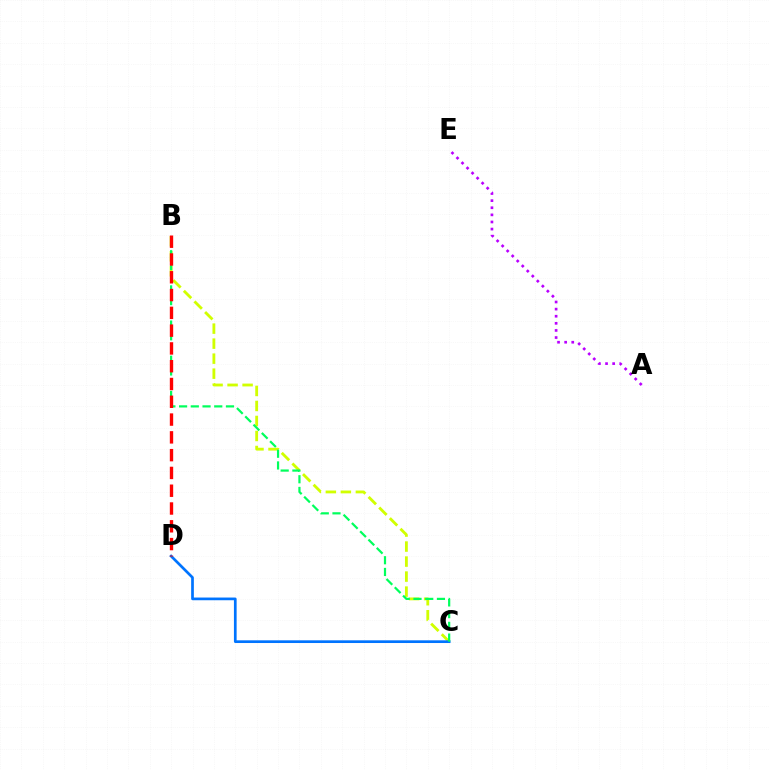{('B', 'C'): [{'color': '#d1ff00', 'line_style': 'dashed', 'thickness': 2.04}, {'color': '#00ff5c', 'line_style': 'dashed', 'thickness': 1.59}], ('C', 'D'): [{'color': '#0074ff', 'line_style': 'solid', 'thickness': 1.95}], ('A', 'E'): [{'color': '#b900ff', 'line_style': 'dotted', 'thickness': 1.93}], ('B', 'D'): [{'color': '#ff0000', 'line_style': 'dashed', 'thickness': 2.42}]}